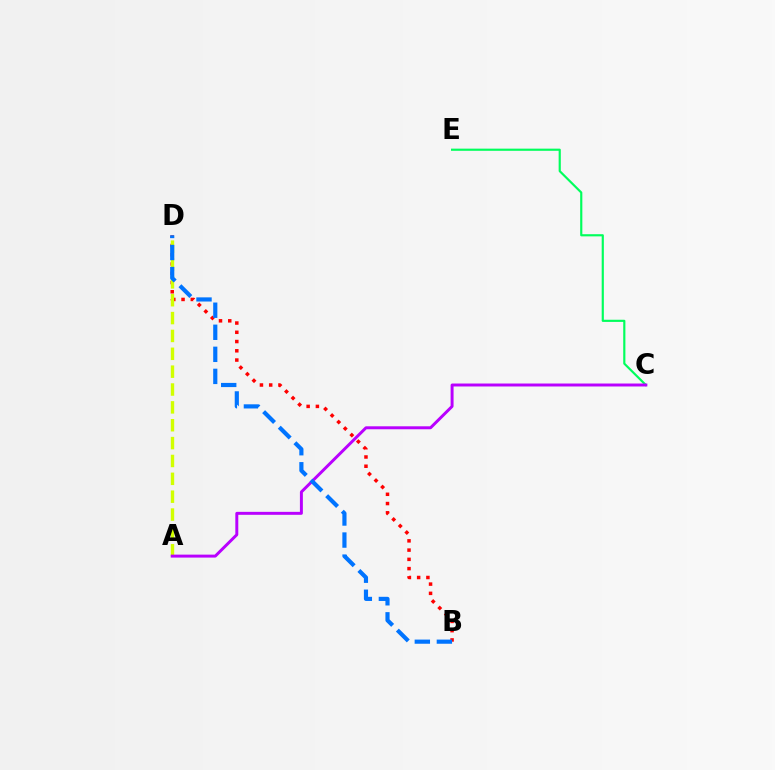{('C', 'E'): [{'color': '#00ff5c', 'line_style': 'solid', 'thickness': 1.56}], ('B', 'D'): [{'color': '#ff0000', 'line_style': 'dotted', 'thickness': 2.51}, {'color': '#0074ff', 'line_style': 'dashed', 'thickness': 3.0}], ('A', 'D'): [{'color': '#d1ff00', 'line_style': 'dashed', 'thickness': 2.43}], ('A', 'C'): [{'color': '#b900ff', 'line_style': 'solid', 'thickness': 2.13}]}